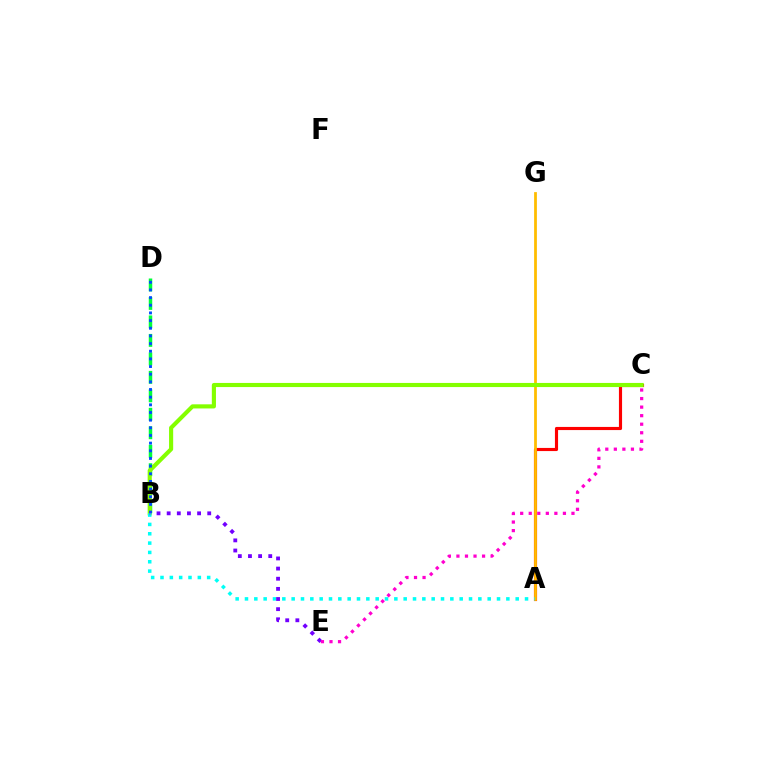{('A', 'C'): [{'color': '#ff0000', 'line_style': 'solid', 'thickness': 2.26}], ('A', 'G'): [{'color': '#ffbd00', 'line_style': 'solid', 'thickness': 1.99}], ('B', 'D'): [{'color': '#00ff39', 'line_style': 'dashed', 'thickness': 2.51}, {'color': '#004bff', 'line_style': 'dotted', 'thickness': 2.08}], ('B', 'C'): [{'color': '#84ff00', 'line_style': 'solid', 'thickness': 2.97}], ('A', 'B'): [{'color': '#00fff6', 'line_style': 'dotted', 'thickness': 2.54}], ('B', 'E'): [{'color': '#7200ff', 'line_style': 'dotted', 'thickness': 2.76}], ('C', 'E'): [{'color': '#ff00cf', 'line_style': 'dotted', 'thickness': 2.32}]}